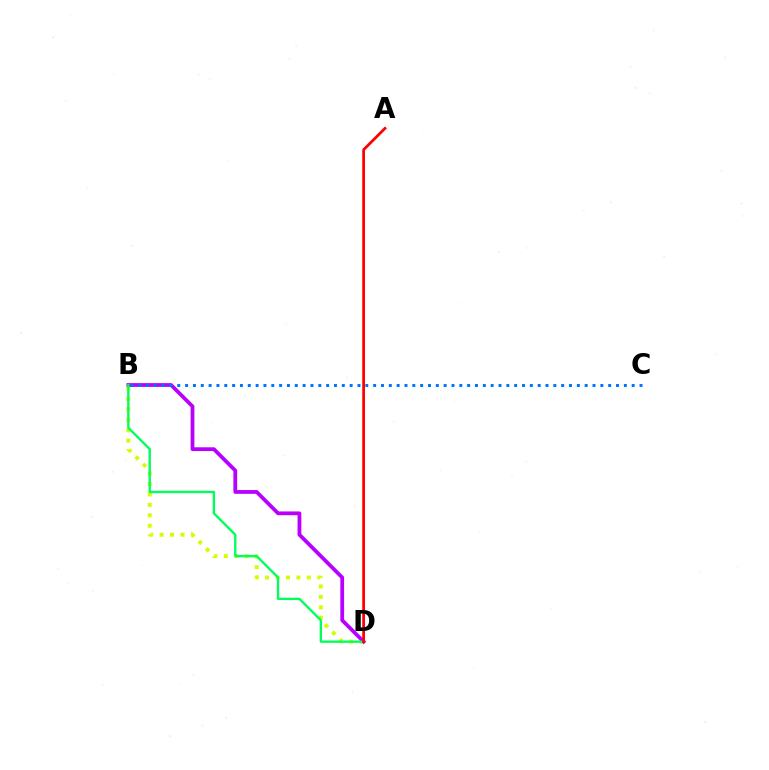{('B', 'D'): [{'color': '#d1ff00', 'line_style': 'dotted', 'thickness': 2.84}, {'color': '#b900ff', 'line_style': 'solid', 'thickness': 2.72}, {'color': '#00ff5c', 'line_style': 'solid', 'thickness': 1.7}], ('A', 'D'): [{'color': '#ff0000', 'line_style': 'solid', 'thickness': 1.98}], ('B', 'C'): [{'color': '#0074ff', 'line_style': 'dotted', 'thickness': 2.13}]}